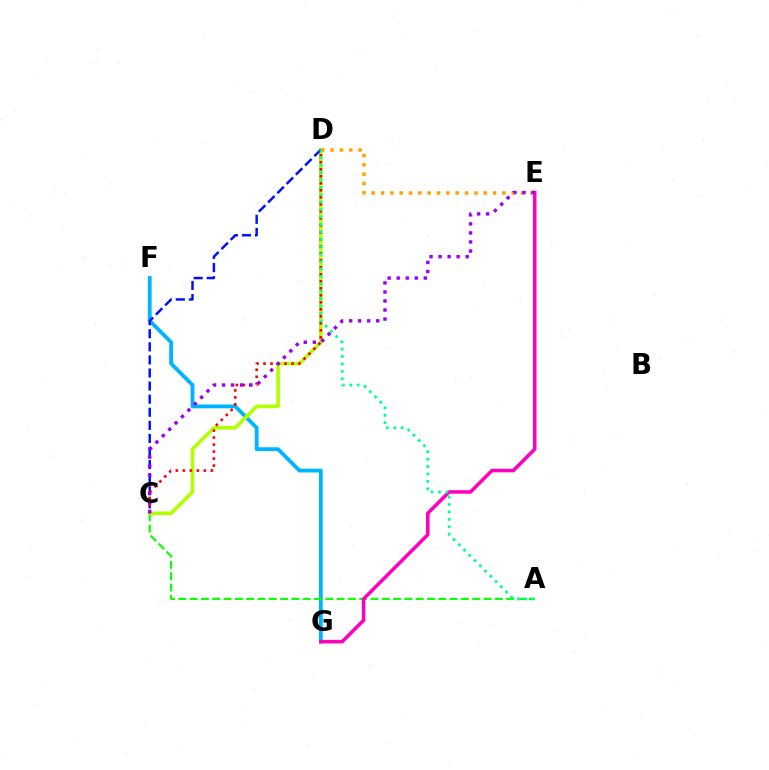{('F', 'G'): [{'color': '#00b5ff', 'line_style': 'solid', 'thickness': 2.76}], ('A', 'C'): [{'color': '#08ff00', 'line_style': 'dashed', 'thickness': 1.54}], ('C', 'D'): [{'color': '#b3ff00', 'line_style': 'solid', 'thickness': 2.63}, {'color': '#0010ff', 'line_style': 'dashed', 'thickness': 1.78}, {'color': '#ff0000', 'line_style': 'dotted', 'thickness': 1.9}], ('E', 'G'): [{'color': '#ff00bd', 'line_style': 'solid', 'thickness': 2.55}], ('D', 'E'): [{'color': '#ffa500', 'line_style': 'dotted', 'thickness': 2.54}], ('A', 'D'): [{'color': '#00ff9d', 'line_style': 'dotted', 'thickness': 2.02}], ('C', 'E'): [{'color': '#9b00ff', 'line_style': 'dotted', 'thickness': 2.46}]}